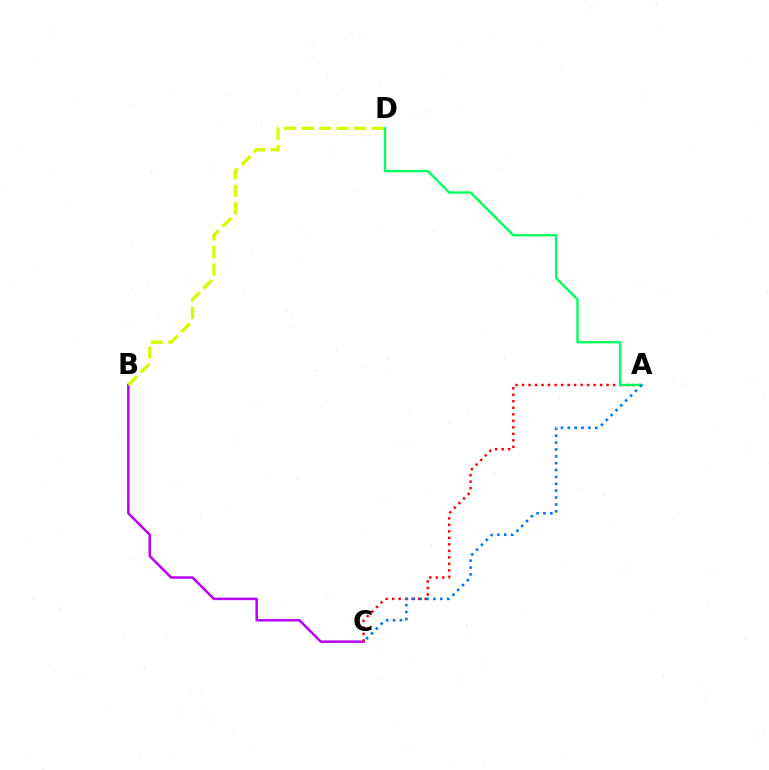{('B', 'C'): [{'color': '#b900ff', 'line_style': 'solid', 'thickness': 1.79}], ('A', 'C'): [{'color': '#ff0000', 'line_style': 'dotted', 'thickness': 1.77}, {'color': '#0074ff', 'line_style': 'dotted', 'thickness': 1.87}], ('A', 'D'): [{'color': '#00ff5c', 'line_style': 'solid', 'thickness': 1.71}], ('B', 'D'): [{'color': '#d1ff00', 'line_style': 'dashed', 'thickness': 2.38}]}